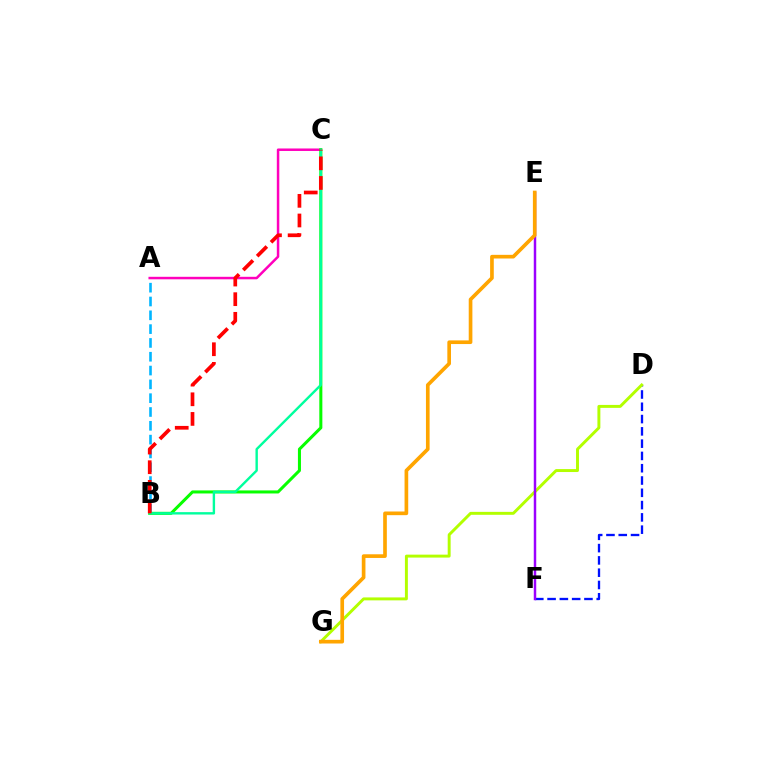{('A', 'B'): [{'color': '#00b5ff', 'line_style': 'dashed', 'thickness': 1.88}], ('A', 'C'): [{'color': '#ff00bd', 'line_style': 'solid', 'thickness': 1.8}], ('D', 'F'): [{'color': '#0010ff', 'line_style': 'dashed', 'thickness': 1.67}], ('D', 'G'): [{'color': '#b3ff00', 'line_style': 'solid', 'thickness': 2.12}], ('B', 'C'): [{'color': '#08ff00', 'line_style': 'solid', 'thickness': 2.19}, {'color': '#00ff9d', 'line_style': 'solid', 'thickness': 1.72}, {'color': '#ff0000', 'line_style': 'dashed', 'thickness': 2.67}], ('E', 'F'): [{'color': '#9b00ff', 'line_style': 'solid', 'thickness': 1.77}], ('E', 'G'): [{'color': '#ffa500', 'line_style': 'solid', 'thickness': 2.64}]}